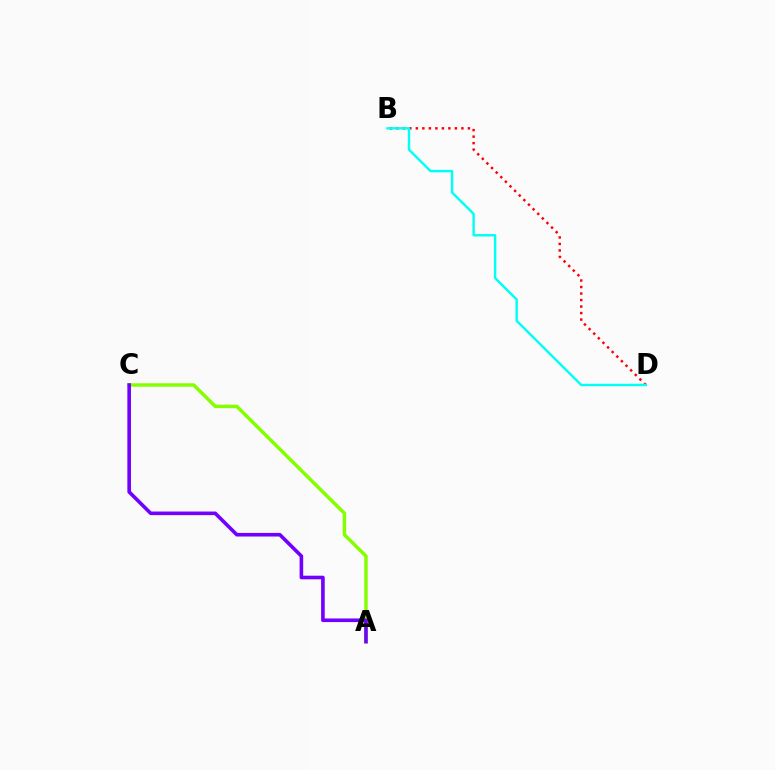{('A', 'C'): [{'color': '#84ff00', 'line_style': 'solid', 'thickness': 2.49}, {'color': '#7200ff', 'line_style': 'solid', 'thickness': 2.6}], ('B', 'D'): [{'color': '#ff0000', 'line_style': 'dotted', 'thickness': 1.77}, {'color': '#00fff6', 'line_style': 'solid', 'thickness': 1.75}]}